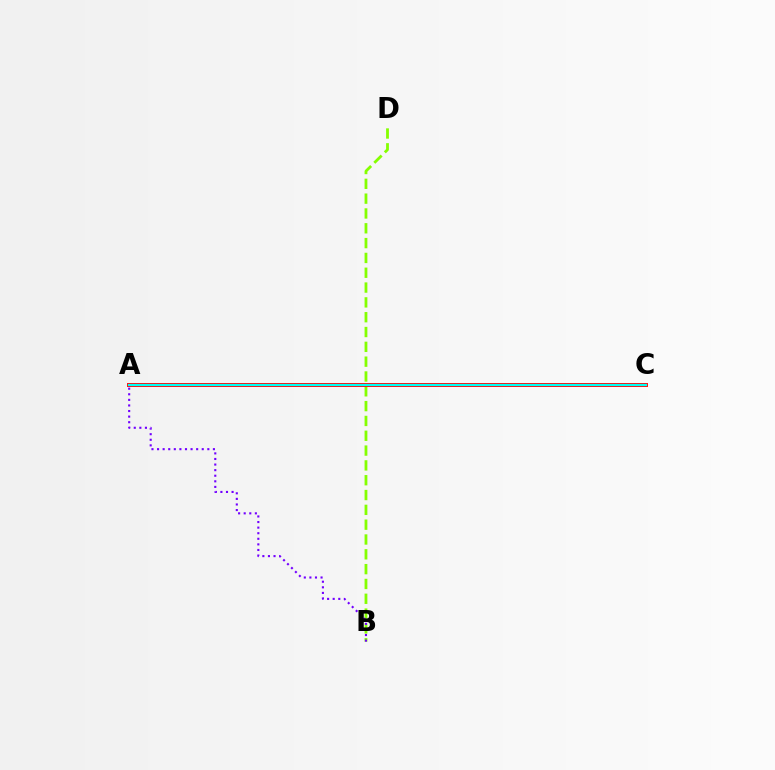{('B', 'D'): [{'color': '#84ff00', 'line_style': 'dashed', 'thickness': 2.01}], ('A', 'C'): [{'color': '#ff0000', 'line_style': 'solid', 'thickness': 2.81}, {'color': '#00fff6', 'line_style': 'solid', 'thickness': 1.6}], ('A', 'B'): [{'color': '#7200ff', 'line_style': 'dotted', 'thickness': 1.52}]}